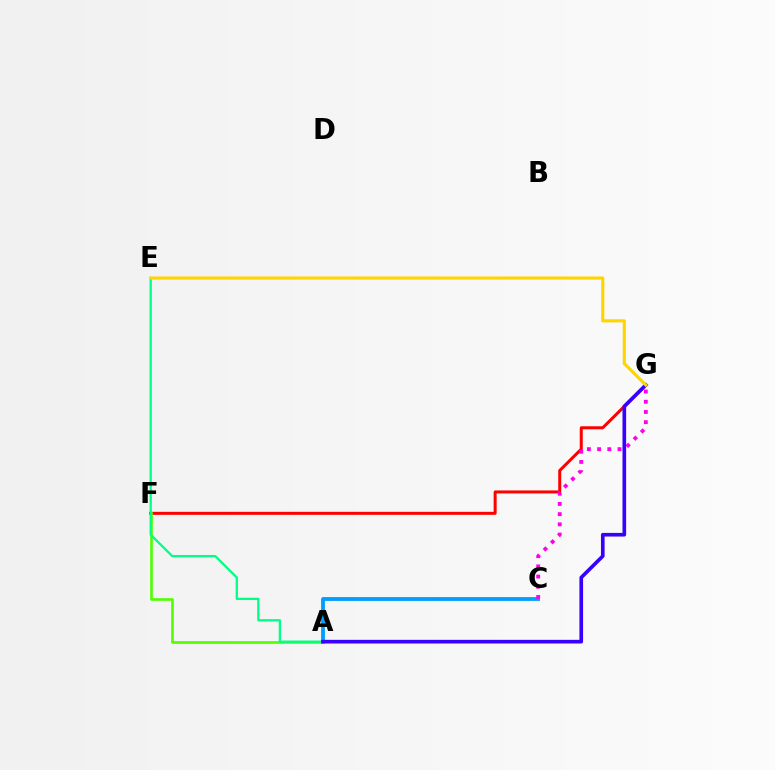{('A', 'C'): [{'color': '#009eff', 'line_style': 'solid', 'thickness': 2.75}], ('F', 'G'): [{'color': '#ff0000', 'line_style': 'solid', 'thickness': 2.17}], ('C', 'G'): [{'color': '#ff00ed', 'line_style': 'dotted', 'thickness': 2.77}], ('A', 'F'): [{'color': '#4fff00', 'line_style': 'solid', 'thickness': 1.89}], ('A', 'E'): [{'color': '#00ff86', 'line_style': 'solid', 'thickness': 1.64}], ('A', 'G'): [{'color': '#3700ff', 'line_style': 'solid', 'thickness': 2.62}], ('E', 'G'): [{'color': '#ffd500', 'line_style': 'solid', 'thickness': 2.27}]}